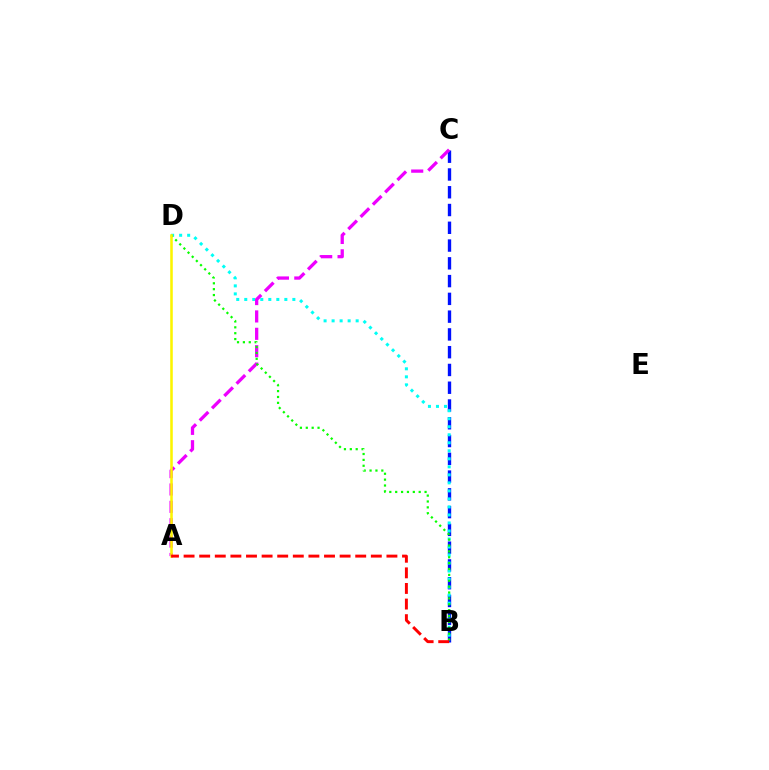{('B', 'C'): [{'color': '#0010ff', 'line_style': 'dashed', 'thickness': 2.41}], ('B', 'D'): [{'color': '#00fff6', 'line_style': 'dotted', 'thickness': 2.18}, {'color': '#08ff00', 'line_style': 'dotted', 'thickness': 1.6}], ('A', 'C'): [{'color': '#ee00ff', 'line_style': 'dashed', 'thickness': 2.36}], ('A', 'D'): [{'color': '#fcf500', 'line_style': 'solid', 'thickness': 1.84}], ('A', 'B'): [{'color': '#ff0000', 'line_style': 'dashed', 'thickness': 2.12}]}